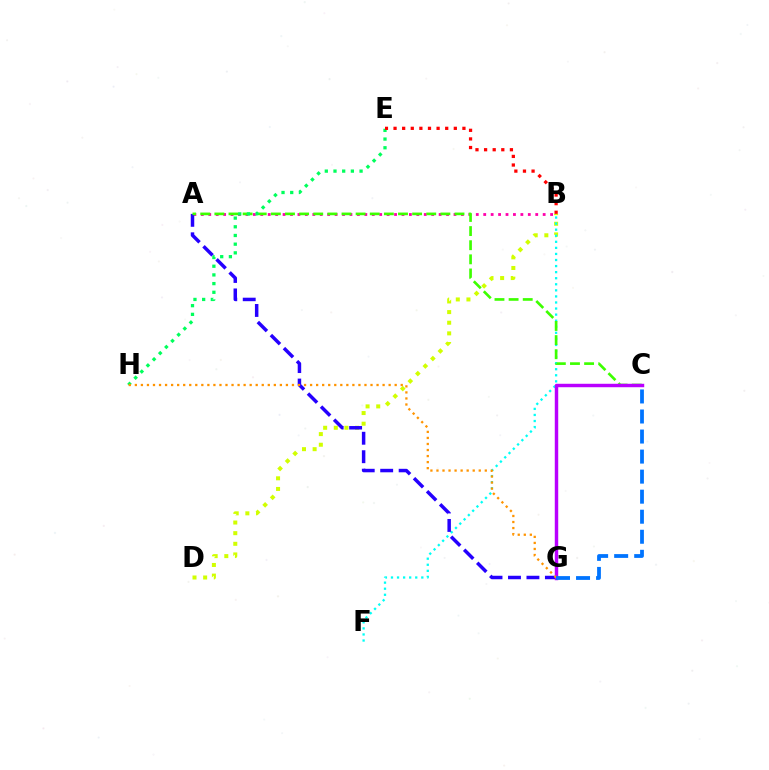{('B', 'D'): [{'color': '#d1ff00', 'line_style': 'dotted', 'thickness': 2.89}], ('A', 'B'): [{'color': '#ff00ac', 'line_style': 'dotted', 'thickness': 2.02}], ('B', 'F'): [{'color': '#00fff6', 'line_style': 'dotted', 'thickness': 1.65}], ('A', 'G'): [{'color': '#2500ff', 'line_style': 'dashed', 'thickness': 2.51}], ('A', 'C'): [{'color': '#3dff00', 'line_style': 'dashed', 'thickness': 1.92}], ('E', 'H'): [{'color': '#00ff5c', 'line_style': 'dotted', 'thickness': 2.36}], ('C', 'G'): [{'color': '#b900ff', 'line_style': 'solid', 'thickness': 2.48}, {'color': '#0074ff', 'line_style': 'dashed', 'thickness': 2.72}], ('G', 'H'): [{'color': '#ff9400', 'line_style': 'dotted', 'thickness': 1.64}], ('B', 'E'): [{'color': '#ff0000', 'line_style': 'dotted', 'thickness': 2.34}]}